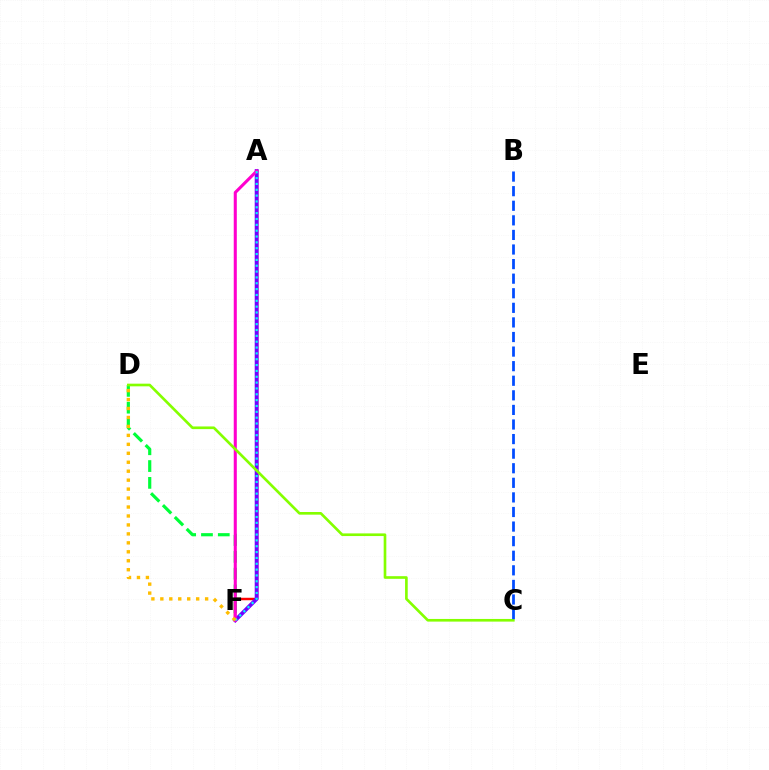{('A', 'F'): [{'color': '#ff0000', 'line_style': 'solid', 'thickness': 1.78}, {'color': '#7200ff', 'line_style': 'solid', 'thickness': 2.81}, {'color': '#ff00cf', 'line_style': 'solid', 'thickness': 2.21}, {'color': '#00fff6', 'line_style': 'dotted', 'thickness': 1.59}], ('D', 'F'): [{'color': '#00ff39', 'line_style': 'dashed', 'thickness': 2.28}, {'color': '#ffbd00', 'line_style': 'dotted', 'thickness': 2.43}], ('C', 'D'): [{'color': '#84ff00', 'line_style': 'solid', 'thickness': 1.91}], ('B', 'C'): [{'color': '#004bff', 'line_style': 'dashed', 'thickness': 1.98}]}